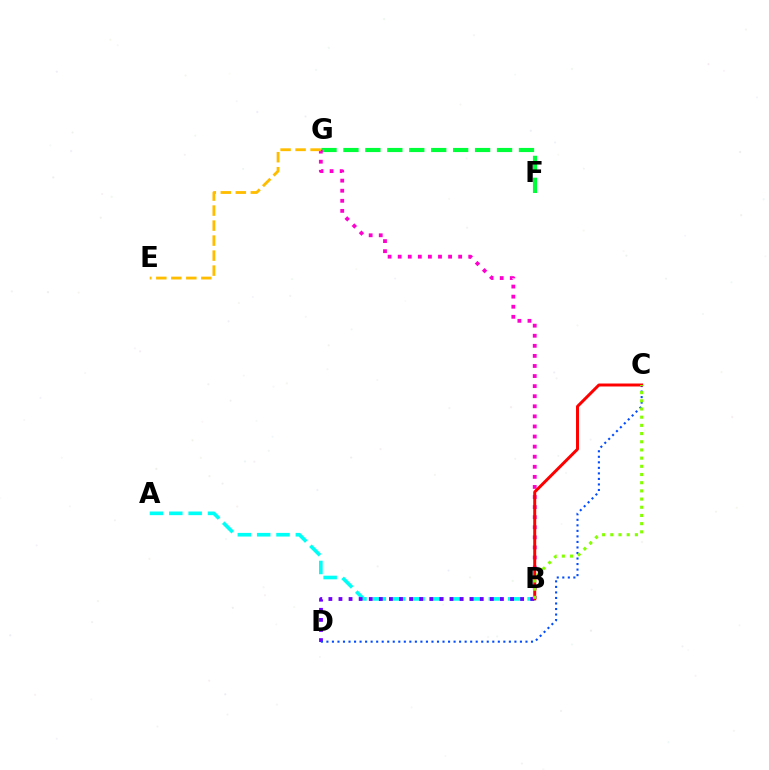{('A', 'B'): [{'color': '#00fff6', 'line_style': 'dashed', 'thickness': 2.63}], ('B', 'D'): [{'color': '#7200ff', 'line_style': 'dotted', 'thickness': 2.74}], ('C', 'D'): [{'color': '#004bff', 'line_style': 'dotted', 'thickness': 1.5}], ('F', 'G'): [{'color': '#00ff39', 'line_style': 'dashed', 'thickness': 2.98}], ('B', 'G'): [{'color': '#ff00cf', 'line_style': 'dotted', 'thickness': 2.74}], ('B', 'C'): [{'color': '#ff0000', 'line_style': 'solid', 'thickness': 2.14}, {'color': '#84ff00', 'line_style': 'dotted', 'thickness': 2.22}], ('E', 'G'): [{'color': '#ffbd00', 'line_style': 'dashed', 'thickness': 2.04}]}